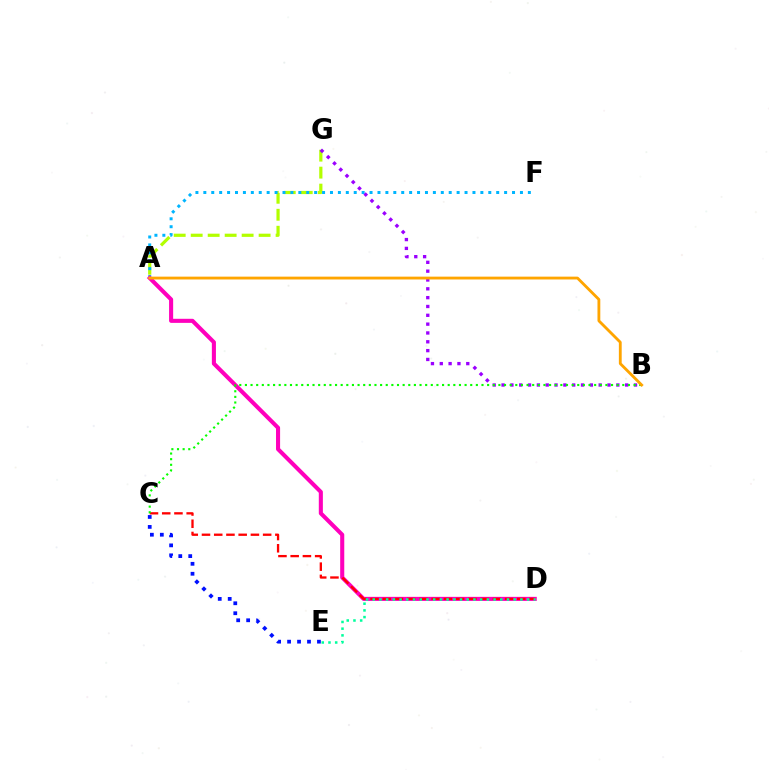{('A', 'G'): [{'color': '#b3ff00', 'line_style': 'dashed', 'thickness': 2.31}], ('A', 'F'): [{'color': '#00b5ff', 'line_style': 'dotted', 'thickness': 2.15}], ('B', 'G'): [{'color': '#9b00ff', 'line_style': 'dotted', 'thickness': 2.4}], ('A', 'D'): [{'color': '#ff00bd', 'line_style': 'solid', 'thickness': 2.93}], ('C', 'D'): [{'color': '#ff0000', 'line_style': 'dashed', 'thickness': 1.66}], ('D', 'E'): [{'color': '#00ff9d', 'line_style': 'dotted', 'thickness': 1.82}], ('B', 'C'): [{'color': '#08ff00', 'line_style': 'dotted', 'thickness': 1.53}], ('C', 'E'): [{'color': '#0010ff', 'line_style': 'dotted', 'thickness': 2.71}], ('A', 'B'): [{'color': '#ffa500', 'line_style': 'solid', 'thickness': 2.03}]}